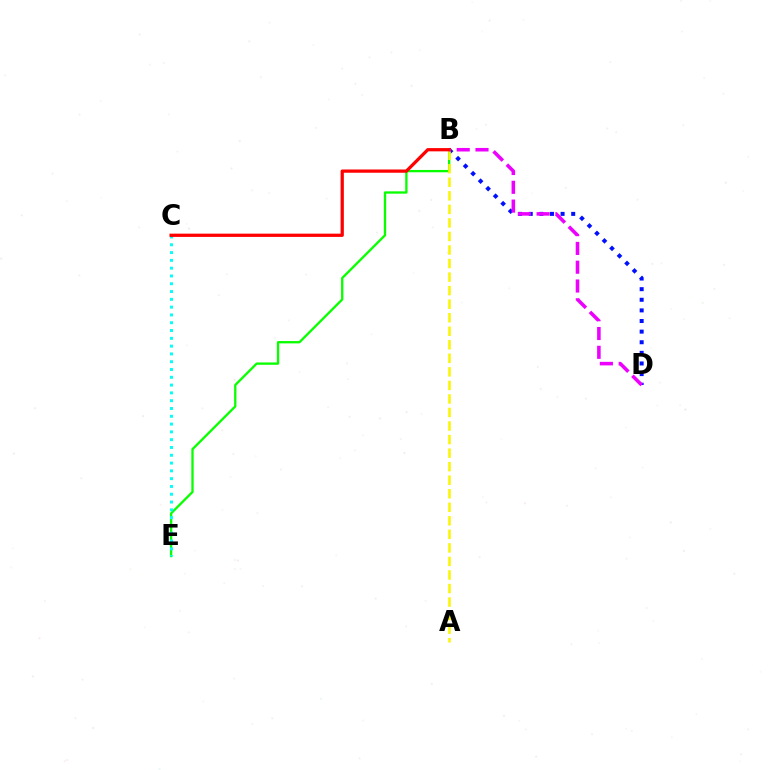{('B', 'D'): [{'color': '#0010ff', 'line_style': 'dotted', 'thickness': 2.88}, {'color': '#ee00ff', 'line_style': 'dashed', 'thickness': 2.55}], ('B', 'E'): [{'color': '#08ff00', 'line_style': 'solid', 'thickness': 1.67}], ('C', 'E'): [{'color': '#00fff6', 'line_style': 'dotted', 'thickness': 2.12}], ('A', 'B'): [{'color': '#fcf500', 'line_style': 'dashed', 'thickness': 1.84}], ('B', 'C'): [{'color': '#ff0000', 'line_style': 'solid', 'thickness': 2.34}]}